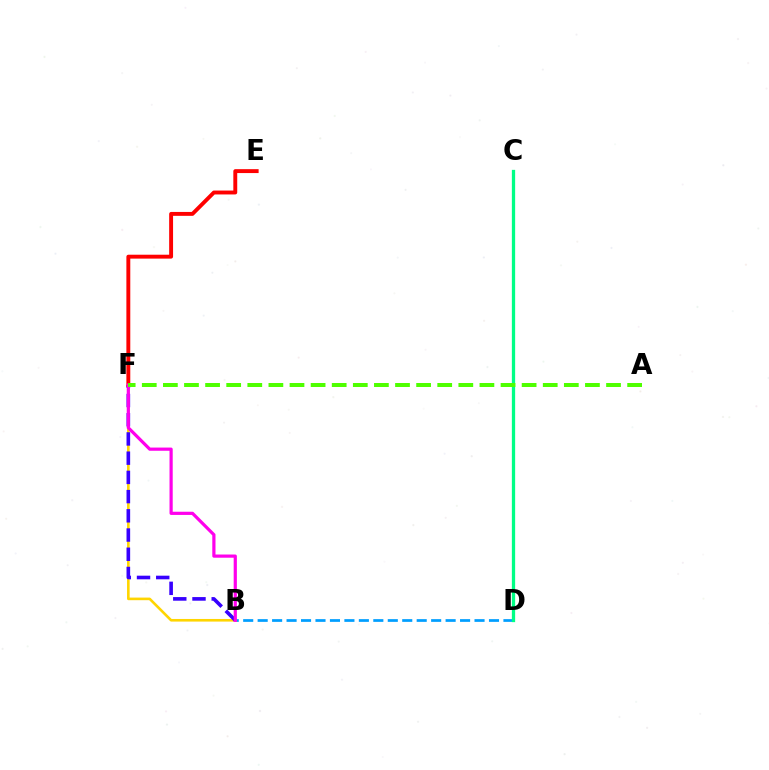{('B', 'D'): [{'color': '#009eff', 'line_style': 'dashed', 'thickness': 1.96}], ('C', 'D'): [{'color': '#00ff86', 'line_style': 'solid', 'thickness': 2.36}], ('B', 'F'): [{'color': '#ffd500', 'line_style': 'solid', 'thickness': 1.88}, {'color': '#3700ff', 'line_style': 'dashed', 'thickness': 2.61}, {'color': '#ff00ed', 'line_style': 'solid', 'thickness': 2.3}], ('E', 'F'): [{'color': '#ff0000', 'line_style': 'solid', 'thickness': 2.81}], ('A', 'F'): [{'color': '#4fff00', 'line_style': 'dashed', 'thickness': 2.87}]}